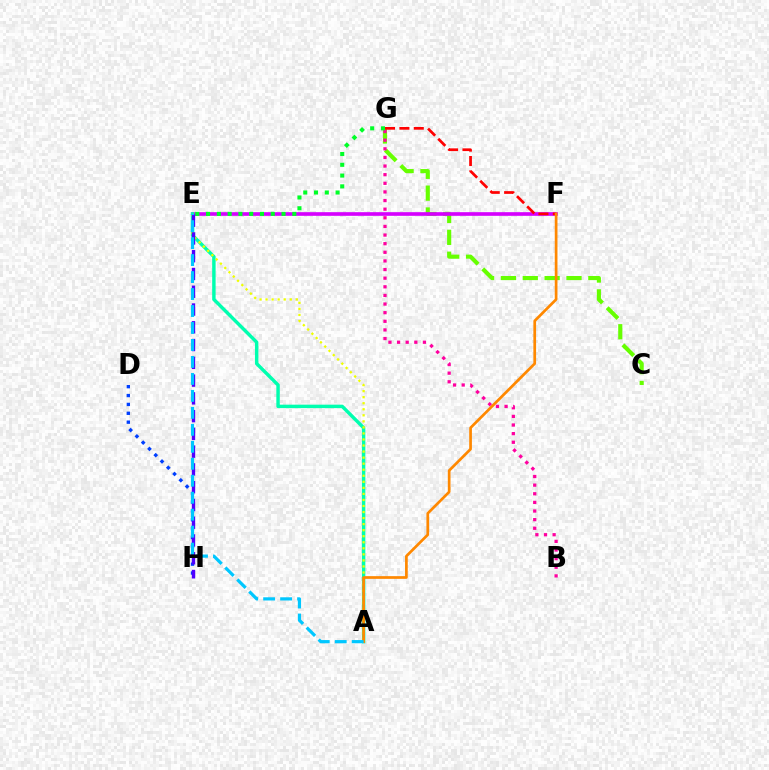{('C', 'G'): [{'color': '#66ff00', 'line_style': 'dashed', 'thickness': 2.97}], ('B', 'G'): [{'color': '#ff00a0', 'line_style': 'dotted', 'thickness': 2.34}], ('E', 'F'): [{'color': '#d600ff', 'line_style': 'solid', 'thickness': 2.63}], ('F', 'G'): [{'color': '#ff0000', 'line_style': 'dashed', 'thickness': 1.95}], ('A', 'E'): [{'color': '#00ffaf', 'line_style': 'solid', 'thickness': 2.47}, {'color': '#eeff00', 'line_style': 'dotted', 'thickness': 1.64}, {'color': '#00c7ff', 'line_style': 'dashed', 'thickness': 2.31}], ('D', 'H'): [{'color': '#003fff', 'line_style': 'dotted', 'thickness': 2.41}], ('E', 'H'): [{'color': '#4f00ff', 'line_style': 'dashed', 'thickness': 2.41}], ('A', 'F'): [{'color': '#ff8800', 'line_style': 'solid', 'thickness': 1.95}], ('E', 'G'): [{'color': '#00ff27', 'line_style': 'dotted', 'thickness': 2.93}]}